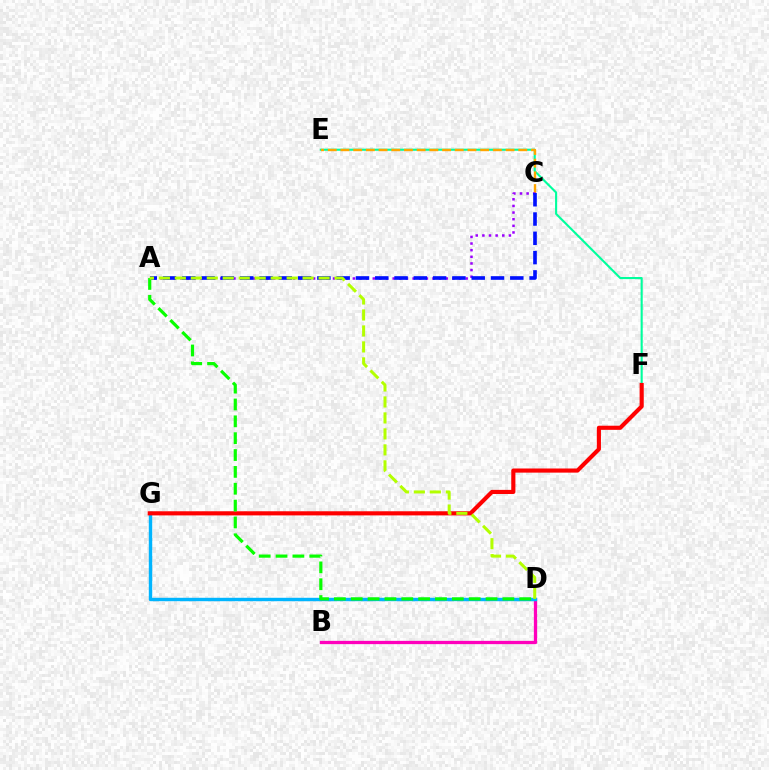{('E', 'F'): [{'color': '#00ff9d', 'line_style': 'solid', 'thickness': 1.51}], ('B', 'D'): [{'color': '#ff00bd', 'line_style': 'solid', 'thickness': 2.36}], ('C', 'E'): [{'color': '#ffa500', 'line_style': 'dashed', 'thickness': 1.73}], ('D', 'G'): [{'color': '#00b5ff', 'line_style': 'solid', 'thickness': 2.46}], ('A', 'C'): [{'color': '#9b00ff', 'line_style': 'dotted', 'thickness': 1.8}, {'color': '#0010ff', 'line_style': 'dashed', 'thickness': 2.62}], ('F', 'G'): [{'color': '#ff0000', 'line_style': 'solid', 'thickness': 2.97}], ('A', 'D'): [{'color': '#08ff00', 'line_style': 'dashed', 'thickness': 2.29}, {'color': '#b3ff00', 'line_style': 'dashed', 'thickness': 2.17}]}